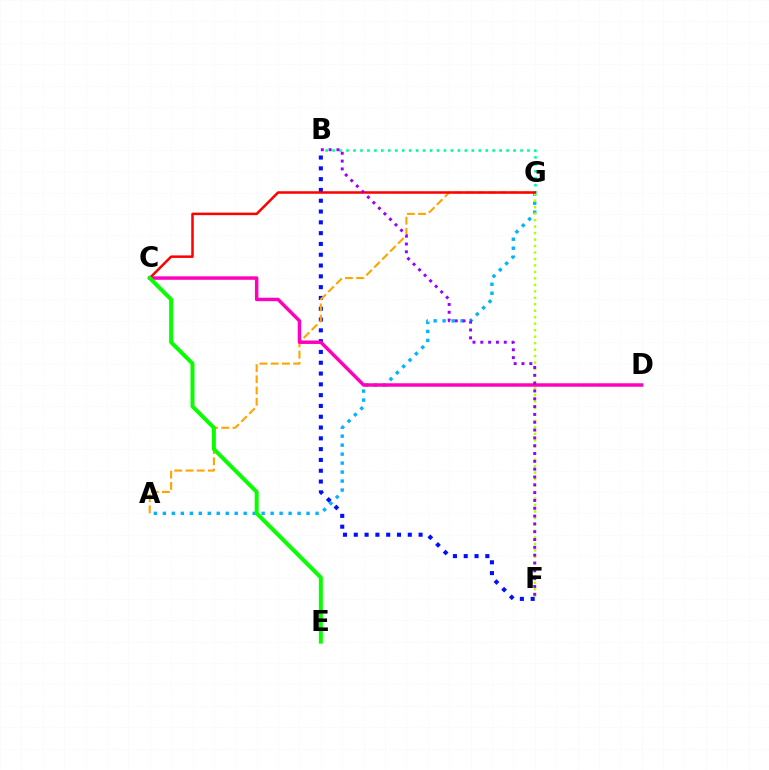{('A', 'G'): [{'color': '#00b5ff', 'line_style': 'dotted', 'thickness': 2.44}, {'color': '#ffa500', 'line_style': 'dashed', 'thickness': 1.53}], ('B', 'F'): [{'color': '#0010ff', 'line_style': 'dotted', 'thickness': 2.93}, {'color': '#9b00ff', 'line_style': 'dotted', 'thickness': 2.12}], ('B', 'G'): [{'color': '#00ff9d', 'line_style': 'dotted', 'thickness': 1.89}], ('C', 'D'): [{'color': '#ff00bd', 'line_style': 'solid', 'thickness': 2.49}], ('F', 'G'): [{'color': '#b3ff00', 'line_style': 'dotted', 'thickness': 1.76}], ('C', 'G'): [{'color': '#ff0000', 'line_style': 'solid', 'thickness': 1.81}], ('C', 'E'): [{'color': '#08ff00', 'line_style': 'solid', 'thickness': 2.85}]}